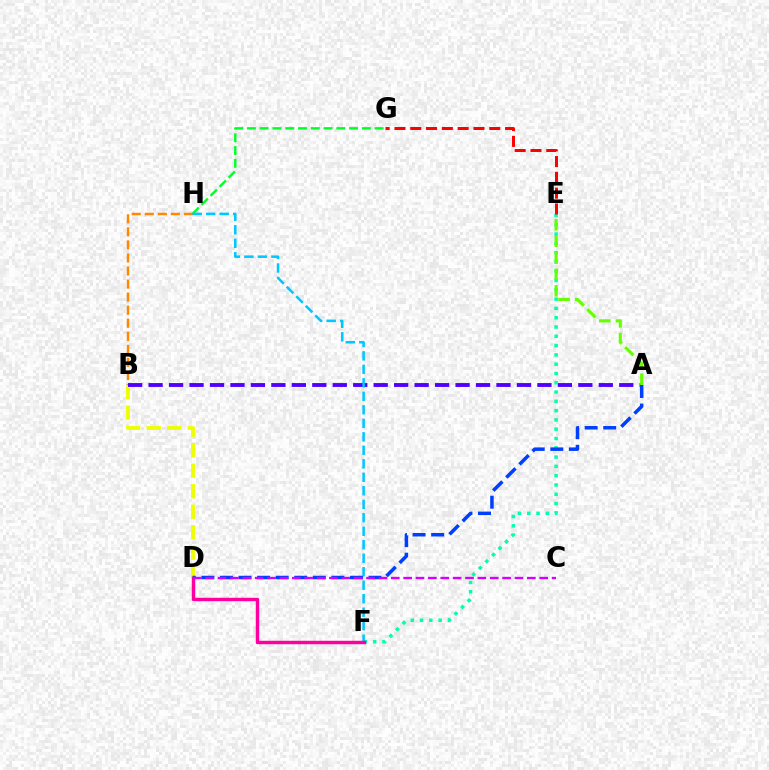{('B', 'D'): [{'color': '#eeff00', 'line_style': 'dashed', 'thickness': 2.79}], ('B', 'H'): [{'color': '#ff8800', 'line_style': 'dashed', 'thickness': 1.77}], ('A', 'B'): [{'color': '#4f00ff', 'line_style': 'dashed', 'thickness': 2.78}], ('E', 'F'): [{'color': '#00ffaf', 'line_style': 'dotted', 'thickness': 2.52}], ('G', 'H'): [{'color': '#00ff27', 'line_style': 'dashed', 'thickness': 1.73}], ('F', 'H'): [{'color': '#00c7ff', 'line_style': 'dashed', 'thickness': 1.83}], ('A', 'D'): [{'color': '#003fff', 'line_style': 'dashed', 'thickness': 2.52}], ('D', 'F'): [{'color': '#ff00a0', 'line_style': 'solid', 'thickness': 2.47}], ('E', 'G'): [{'color': '#ff0000', 'line_style': 'dashed', 'thickness': 2.15}], ('C', 'D'): [{'color': '#d600ff', 'line_style': 'dashed', 'thickness': 1.68}], ('A', 'E'): [{'color': '#66ff00', 'line_style': 'dashed', 'thickness': 2.25}]}